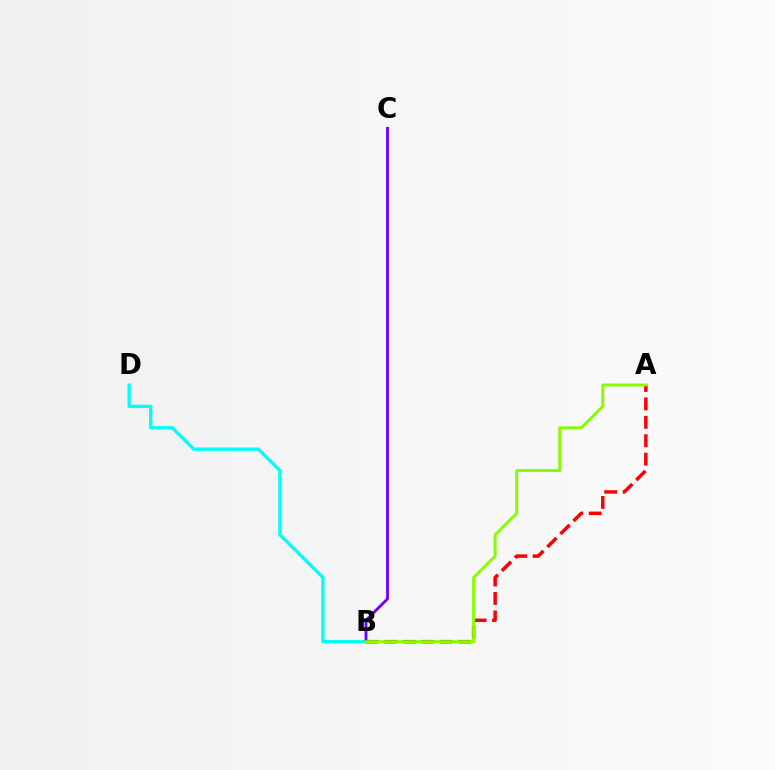{('B', 'D'): [{'color': '#00fff6', 'line_style': 'solid', 'thickness': 2.38}], ('A', 'B'): [{'color': '#ff0000', 'line_style': 'dashed', 'thickness': 2.5}, {'color': '#84ff00', 'line_style': 'solid', 'thickness': 2.12}], ('B', 'C'): [{'color': '#7200ff', 'line_style': 'solid', 'thickness': 2.05}]}